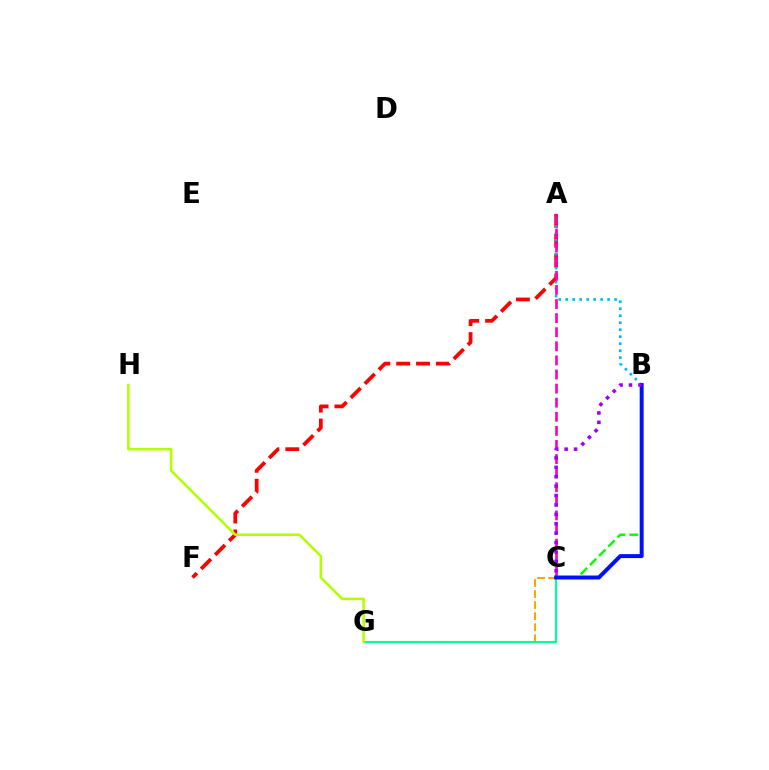{('C', 'G'): [{'color': '#ffa500', 'line_style': 'dashed', 'thickness': 1.5}, {'color': '#00ff9d', 'line_style': 'solid', 'thickness': 1.54}], ('B', 'C'): [{'color': '#08ff00', 'line_style': 'dashed', 'thickness': 1.76}, {'color': '#0010ff', 'line_style': 'solid', 'thickness': 2.85}, {'color': '#9b00ff', 'line_style': 'dotted', 'thickness': 2.56}], ('A', 'F'): [{'color': '#ff0000', 'line_style': 'dashed', 'thickness': 2.7}], ('A', 'B'): [{'color': '#00b5ff', 'line_style': 'dotted', 'thickness': 1.9}], ('A', 'C'): [{'color': '#ff00bd', 'line_style': 'dashed', 'thickness': 1.91}], ('G', 'H'): [{'color': '#b3ff00', 'line_style': 'solid', 'thickness': 1.84}]}